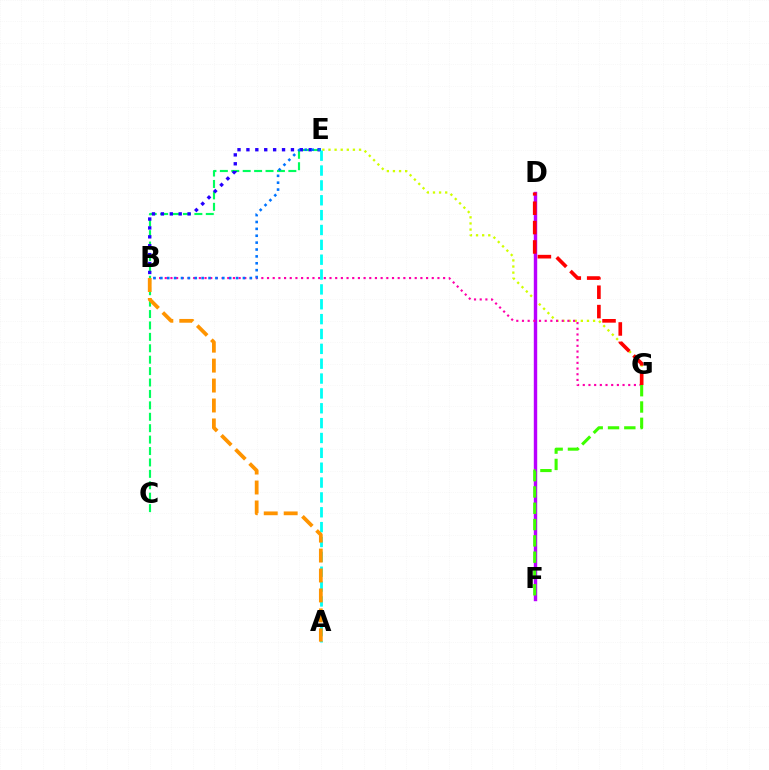{('E', 'G'): [{'color': '#d1ff00', 'line_style': 'dotted', 'thickness': 1.66}], ('C', 'E'): [{'color': '#00ff5c', 'line_style': 'dashed', 'thickness': 1.55}], ('B', 'E'): [{'color': '#2500ff', 'line_style': 'dotted', 'thickness': 2.42}, {'color': '#0074ff', 'line_style': 'dotted', 'thickness': 1.87}], ('D', 'F'): [{'color': '#b900ff', 'line_style': 'solid', 'thickness': 2.46}], ('B', 'G'): [{'color': '#ff00ac', 'line_style': 'dotted', 'thickness': 1.54}], ('A', 'E'): [{'color': '#00fff6', 'line_style': 'dashed', 'thickness': 2.02}], ('F', 'G'): [{'color': '#3dff00', 'line_style': 'dashed', 'thickness': 2.22}], ('D', 'G'): [{'color': '#ff0000', 'line_style': 'dashed', 'thickness': 2.63}], ('A', 'B'): [{'color': '#ff9400', 'line_style': 'dashed', 'thickness': 2.71}]}